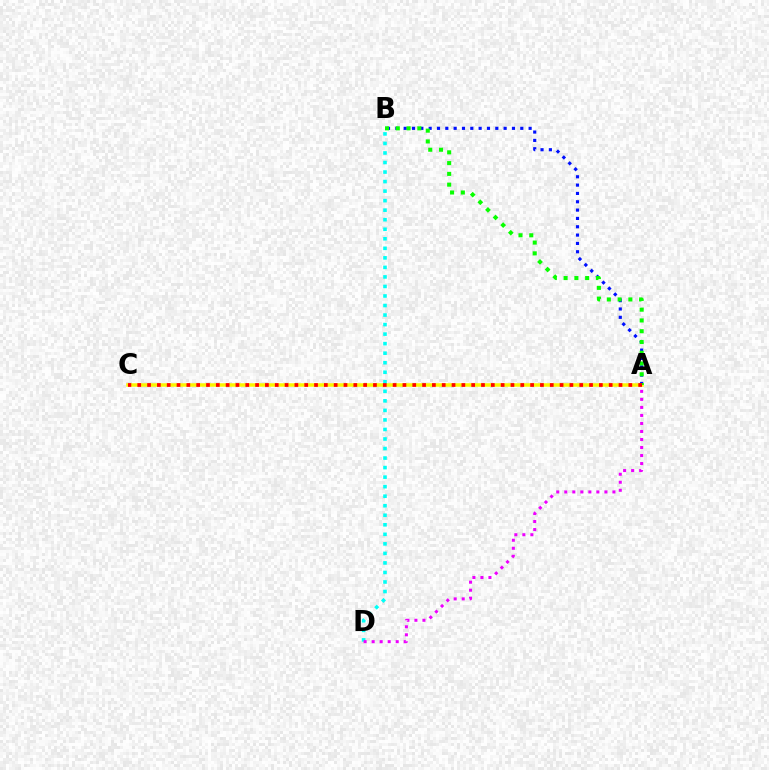{('A', 'B'): [{'color': '#0010ff', 'line_style': 'dotted', 'thickness': 2.26}, {'color': '#08ff00', 'line_style': 'dotted', 'thickness': 2.93}], ('A', 'C'): [{'color': '#fcf500', 'line_style': 'solid', 'thickness': 2.52}, {'color': '#ff0000', 'line_style': 'dotted', 'thickness': 2.67}], ('B', 'D'): [{'color': '#00fff6', 'line_style': 'dotted', 'thickness': 2.59}], ('A', 'D'): [{'color': '#ee00ff', 'line_style': 'dotted', 'thickness': 2.18}]}